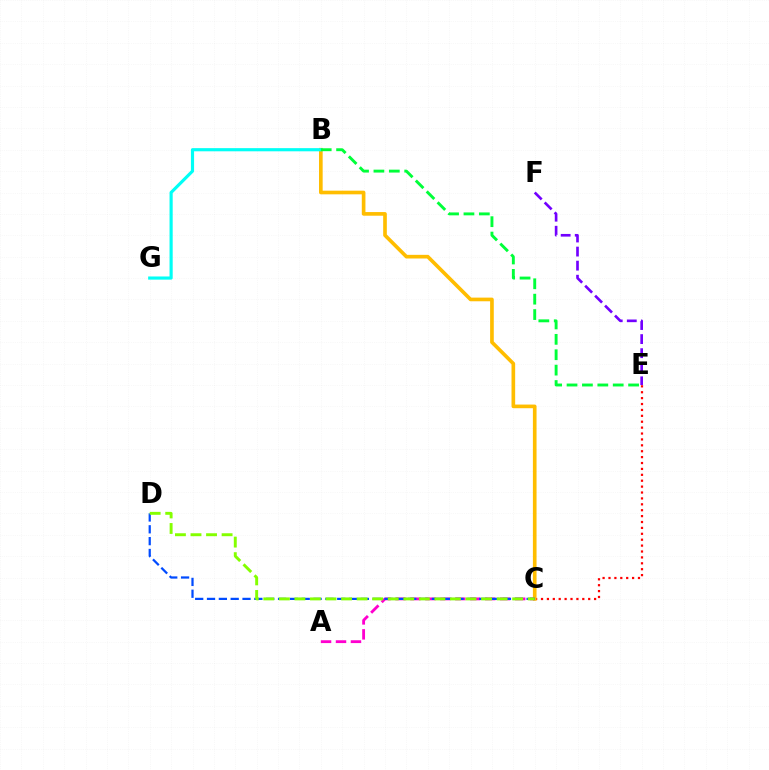{('C', 'E'): [{'color': '#ff0000', 'line_style': 'dotted', 'thickness': 1.6}], ('B', 'C'): [{'color': '#ffbd00', 'line_style': 'solid', 'thickness': 2.63}], ('E', 'F'): [{'color': '#7200ff', 'line_style': 'dashed', 'thickness': 1.91}], ('B', 'G'): [{'color': '#00fff6', 'line_style': 'solid', 'thickness': 2.27}], ('A', 'C'): [{'color': '#ff00cf', 'line_style': 'dashed', 'thickness': 2.03}], ('B', 'E'): [{'color': '#00ff39', 'line_style': 'dashed', 'thickness': 2.09}], ('C', 'D'): [{'color': '#004bff', 'line_style': 'dashed', 'thickness': 1.61}, {'color': '#84ff00', 'line_style': 'dashed', 'thickness': 2.11}]}